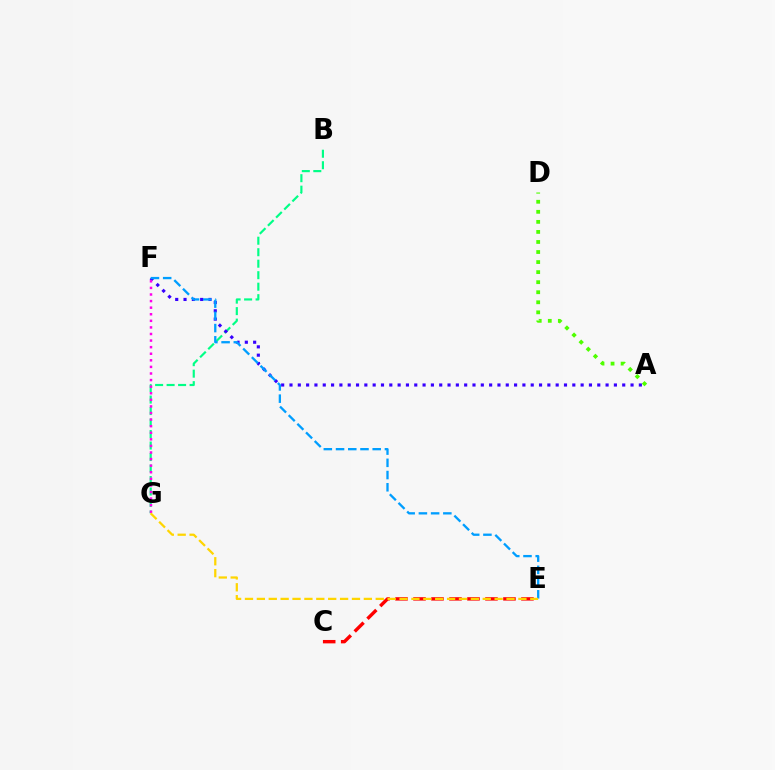{('A', 'D'): [{'color': '#4fff00', 'line_style': 'dotted', 'thickness': 2.73}], ('B', 'G'): [{'color': '#00ff86', 'line_style': 'dashed', 'thickness': 1.56}], ('A', 'F'): [{'color': '#3700ff', 'line_style': 'dotted', 'thickness': 2.26}], ('E', 'F'): [{'color': '#009eff', 'line_style': 'dashed', 'thickness': 1.66}], ('F', 'G'): [{'color': '#ff00ed', 'line_style': 'dotted', 'thickness': 1.79}], ('C', 'E'): [{'color': '#ff0000', 'line_style': 'dashed', 'thickness': 2.44}], ('E', 'G'): [{'color': '#ffd500', 'line_style': 'dashed', 'thickness': 1.62}]}